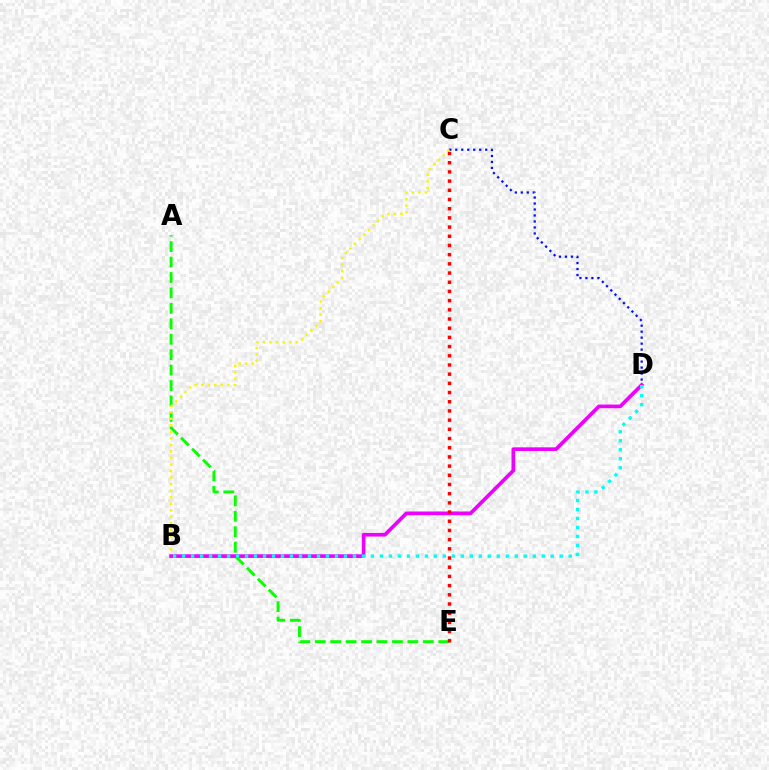{('A', 'E'): [{'color': '#08ff00', 'line_style': 'dashed', 'thickness': 2.1}], ('C', 'D'): [{'color': '#0010ff', 'line_style': 'dotted', 'thickness': 1.63}], ('B', 'C'): [{'color': '#fcf500', 'line_style': 'dotted', 'thickness': 1.78}], ('B', 'D'): [{'color': '#ee00ff', 'line_style': 'solid', 'thickness': 2.65}, {'color': '#00fff6', 'line_style': 'dotted', 'thickness': 2.44}], ('C', 'E'): [{'color': '#ff0000', 'line_style': 'dotted', 'thickness': 2.5}]}